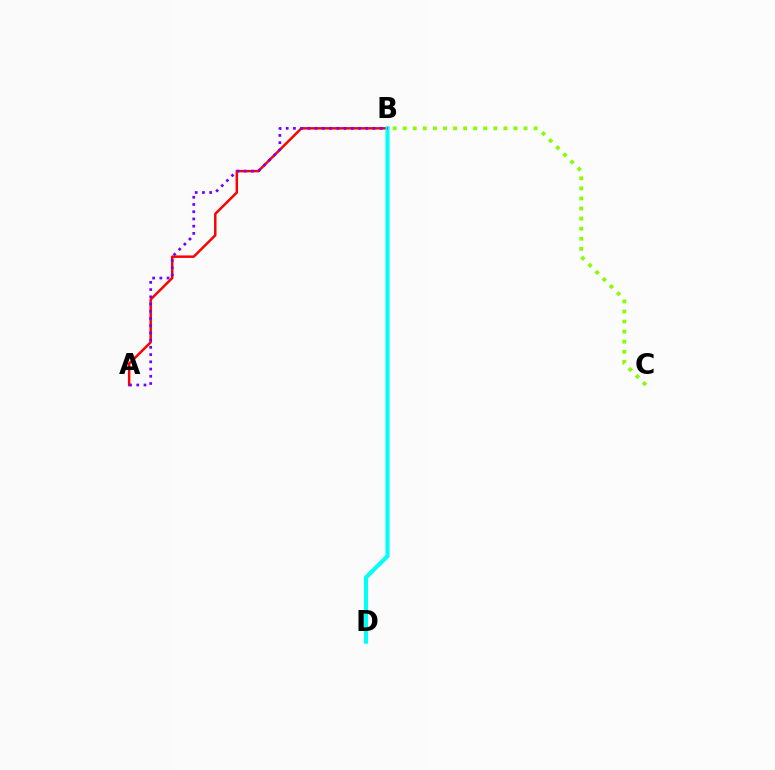{('B', 'C'): [{'color': '#84ff00', 'line_style': 'dotted', 'thickness': 2.74}], ('A', 'B'): [{'color': '#ff0000', 'line_style': 'solid', 'thickness': 1.78}, {'color': '#7200ff', 'line_style': 'dotted', 'thickness': 1.96}], ('B', 'D'): [{'color': '#00fff6', 'line_style': 'solid', 'thickness': 2.94}]}